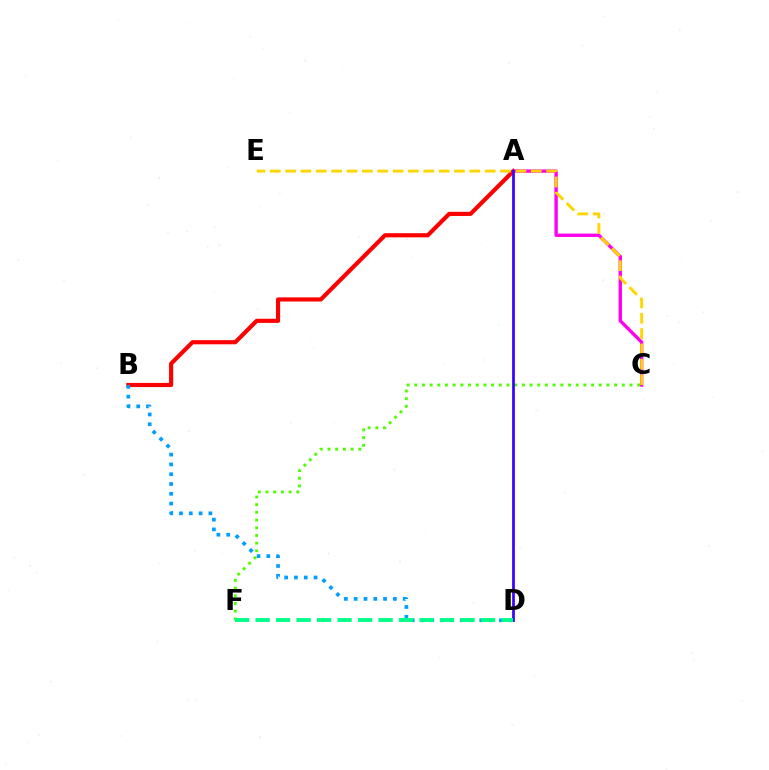{('A', 'B'): [{'color': '#ff0000', 'line_style': 'solid', 'thickness': 2.98}], ('B', 'D'): [{'color': '#009eff', 'line_style': 'dotted', 'thickness': 2.66}], ('A', 'C'): [{'color': '#ff00ed', 'line_style': 'solid', 'thickness': 2.41}], ('C', 'F'): [{'color': '#4fff00', 'line_style': 'dotted', 'thickness': 2.09}], ('A', 'D'): [{'color': '#3700ff', 'line_style': 'solid', 'thickness': 1.96}], ('D', 'F'): [{'color': '#00ff86', 'line_style': 'dashed', 'thickness': 2.78}], ('C', 'E'): [{'color': '#ffd500', 'line_style': 'dashed', 'thickness': 2.09}]}